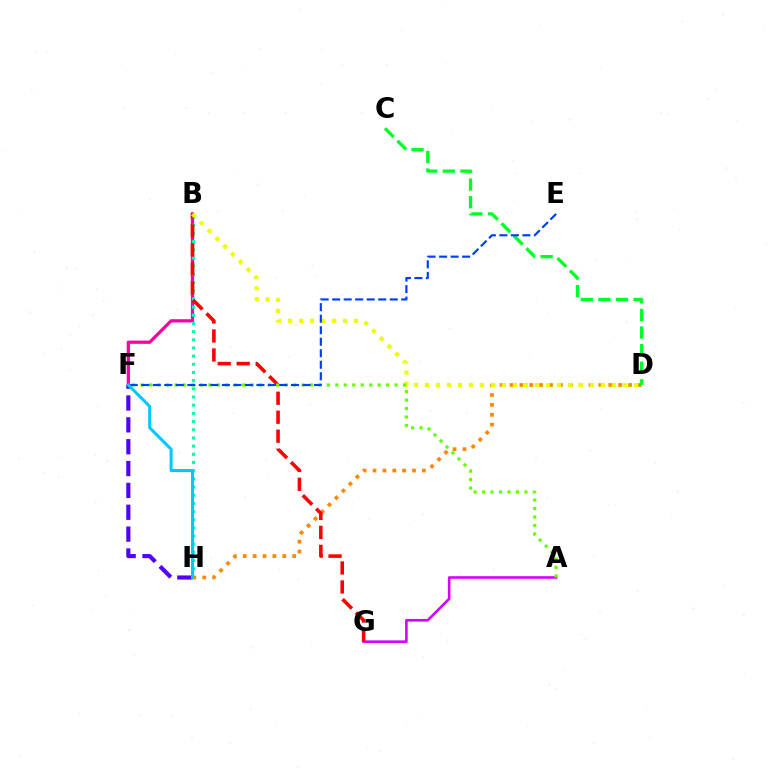{('B', 'F'): [{'color': '#ff00a0', 'line_style': 'solid', 'thickness': 2.33}], ('B', 'H'): [{'color': '#00ffaf', 'line_style': 'dotted', 'thickness': 2.22}], ('D', 'H'): [{'color': '#ff8800', 'line_style': 'dotted', 'thickness': 2.68}], ('A', 'G'): [{'color': '#d600ff', 'line_style': 'solid', 'thickness': 1.88}], ('C', 'D'): [{'color': '#00ff27', 'line_style': 'dashed', 'thickness': 2.39}], ('F', 'H'): [{'color': '#4f00ff', 'line_style': 'dashed', 'thickness': 2.97}, {'color': '#00c7ff', 'line_style': 'solid', 'thickness': 2.17}], ('B', 'G'): [{'color': '#ff0000', 'line_style': 'dashed', 'thickness': 2.58}], ('B', 'D'): [{'color': '#eeff00', 'line_style': 'dotted', 'thickness': 2.99}], ('A', 'F'): [{'color': '#66ff00', 'line_style': 'dotted', 'thickness': 2.3}], ('E', 'F'): [{'color': '#003fff', 'line_style': 'dashed', 'thickness': 1.56}]}